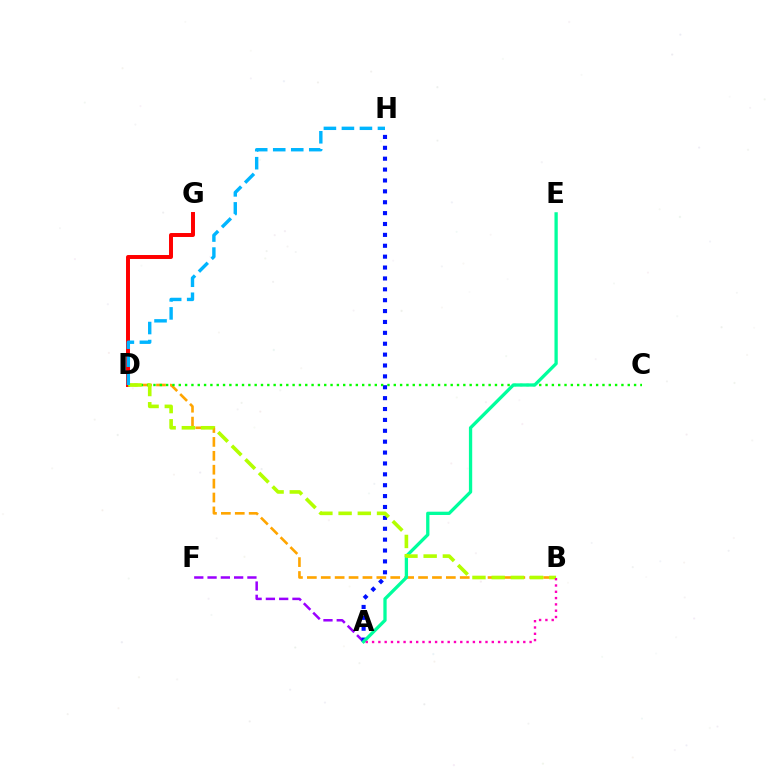{('D', 'G'): [{'color': '#ff0000', 'line_style': 'solid', 'thickness': 2.85}], ('A', 'F'): [{'color': '#9b00ff', 'line_style': 'dashed', 'thickness': 1.8}], ('A', 'H'): [{'color': '#0010ff', 'line_style': 'dotted', 'thickness': 2.96}], ('B', 'D'): [{'color': '#ffa500', 'line_style': 'dashed', 'thickness': 1.89}, {'color': '#b3ff00', 'line_style': 'dashed', 'thickness': 2.61}], ('C', 'D'): [{'color': '#08ff00', 'line_style': 'dotted', 'thickness': 1.72}], ('A', 'E'): [{'color': '#00ff9d', 'line_style': 'solid', 'thickness': 2.37}], ('D', 'H'): [{'color': '#00b5ff', 'line_style': 'dashed', 'thickness': 2.45}], ('A', 'B'): [{'color': '#ff00bd', 'line_style': 'dotted', 'thickness': 1.71}]}